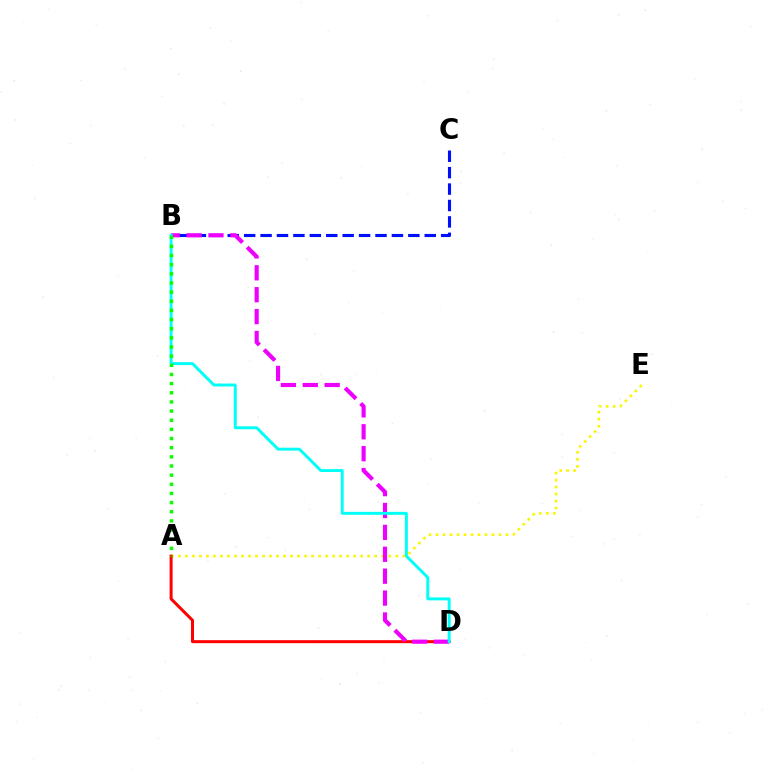{('B', 'C'): [{'color': '#0010ff', 'line_style': 'dashed', 'thickness': 2.23}], ('A', 'E'): [{'color': '#fcf500', 'line_style': 'dotted', 'thickness': 1.9}], ('A', 'D'): [{'color': '#ff0000', 'line_style': 'solid', 'thickness': 2.17}], ('B', 'D'): [{'color': '#ee00ff', 'line_style': 'dashed', 'thickness': 2.97}, {'color': '#00fff6', 'line_style': 'solid', 'thickness': 2.12}], ('A', 'B'): [{'color': '#08ff00', 'line_style': 'dotted', 'thickness': 2.49}]}